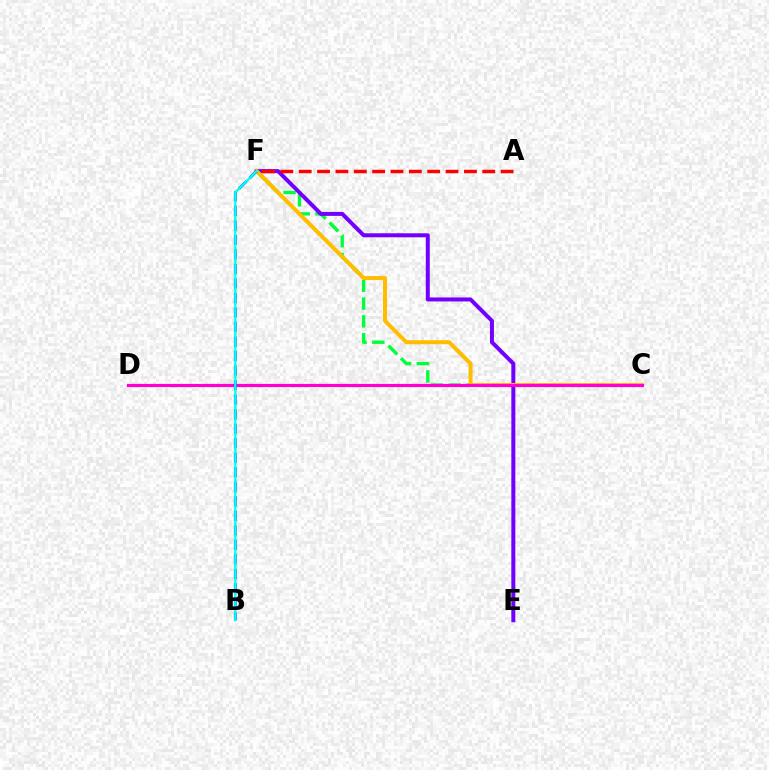{('C', 'F'): [{'color': '#00ff39', 'line_style': 'dashed', 'thickness': 2.42}, {'color': '#ffbd00', 'line_style': 'solid', 'thickness': 2.88}], ('B', 'F'): [{'color': '#84ff00', 'line_style': 'dotted', 'thickness': 1.66}, {'color': '#004bff', 'line_style': 'dashed', 'thickness': 1.97}, {'color': '#00fff6', 'line_style': 'solid', 'thickness': 1.6}], ('E', 'F'): [{'color': '#7200ff', 'line_style': 'solid', 'thickness': 2.88}], ('C', 'D'): [{'color': '#ff00cf', 'line_style': 'solid', 'thickness': 2.28}], ('A', 'F'): [{'color': '#ff0000', 'line_style': 'dashed', 'thickness': 2.49}]}